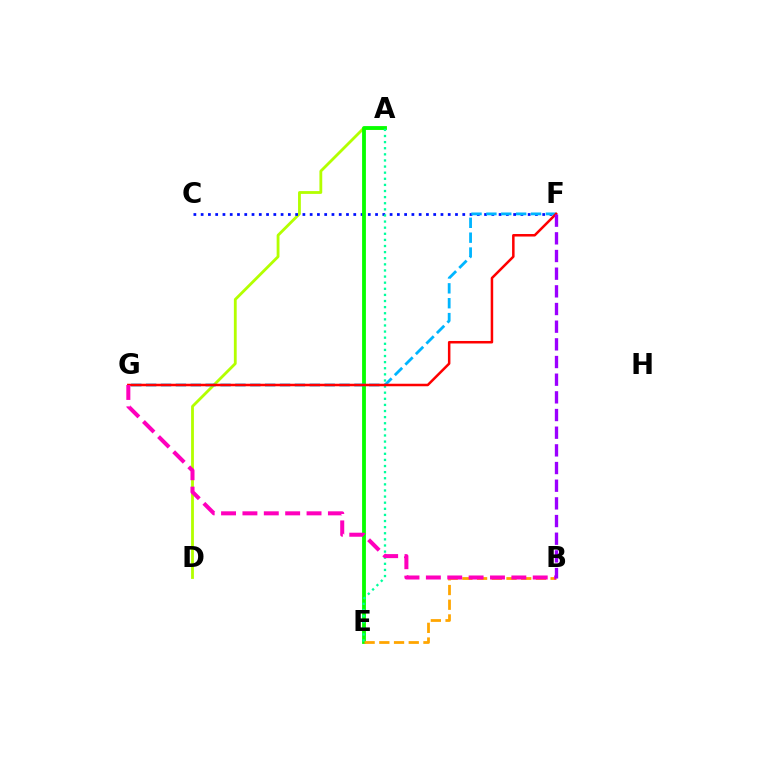{('A', 'D'): [{'color': '#b3ff00', 'line_style': 'solid', 'thickness': 2.03}], ('C', 'F'): [{'color': '#0010ff', 'line_style': 'dotted', 'thickness': 1.97}], ('A', 'E'): [{'color': '#08ff00', 'line_style': 'solid', 'thickness': 2.75}, {'color': '#00ff9d', 'line_style': 'dotted', 'thickness': 1.66}], ('B', 'E'): [{'color': '#ffa500', 'line_style': 'dashed', 'thickness': 2.0}], ('F', 'G'): [{'color': '#00b5ff', 'line_style': 'dashed', 'thickness': 2.02}, {'color': '#ff0000', 'line_style': 'solid', 'thickness': 1.81}], ('B', 'G'): [{'color': '#ff00bd', 'line_style': 'dashed', 'thickness': 2.9}], ('B', 'F'): [{'color': '#9b00ff', 'line_style': 'dashed', 'thickness': 2.4}]}